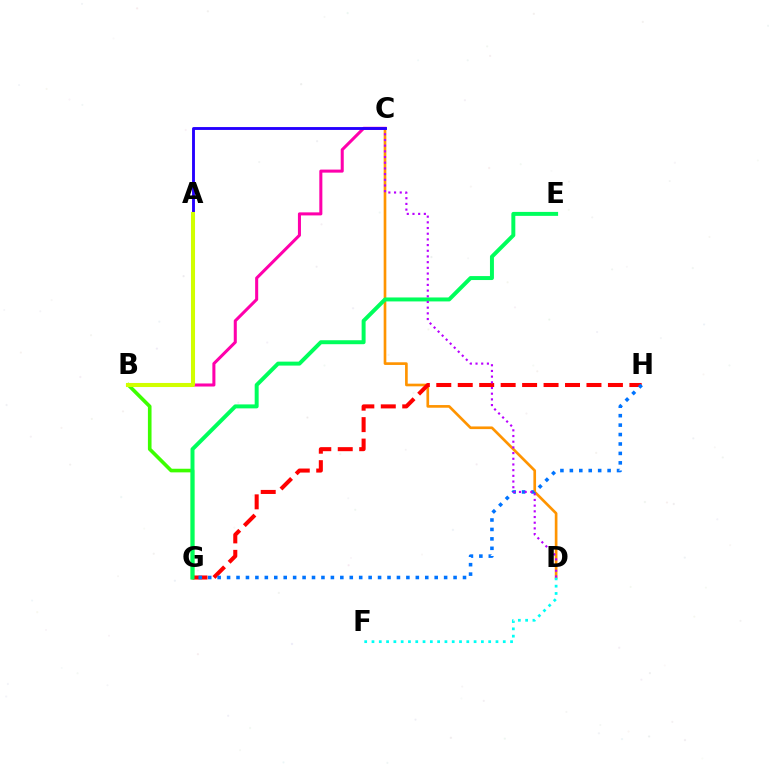{('C', 'D'): [{'color': '#ff9400', 'line_style': 'solid', 'thickness': 1.92}, {'color': '#b900ff', 'line_style': 'dotted', 'thickness': 1.55}], ('B', 'G'): [{'color': '#3dff00', 'line_style': 'solid', 'thickness': 2.61}], ('D', 'F'): [{'color': '#00fff6', 'line_style': 'dotted', 'thickness': 1.98}], ('G', 'H'): [{'color': '#ff0000', 'line_style': 'dashed', 'thickness': 2.91}, {'color': '#0074ff', 'line_style': 'dotted', 'thickness': 2.56}], ('E', 'G'): [{'color': '#00ff5c', 'line_style': 'solid', 'thickness': 2.85}], ('B', 'C'): [{'color': '#ff00ac', 'line_style': 'solid', 'thickness': 2.19}], ('A', 'C'): [{'color': '#2500ff', 'line_style': 'solid', 'thickness': 2.07}], ('A', 'B'): [{'color': '#d1ff00', 'line_style': 'solid', 'thickness': 2.93}]}